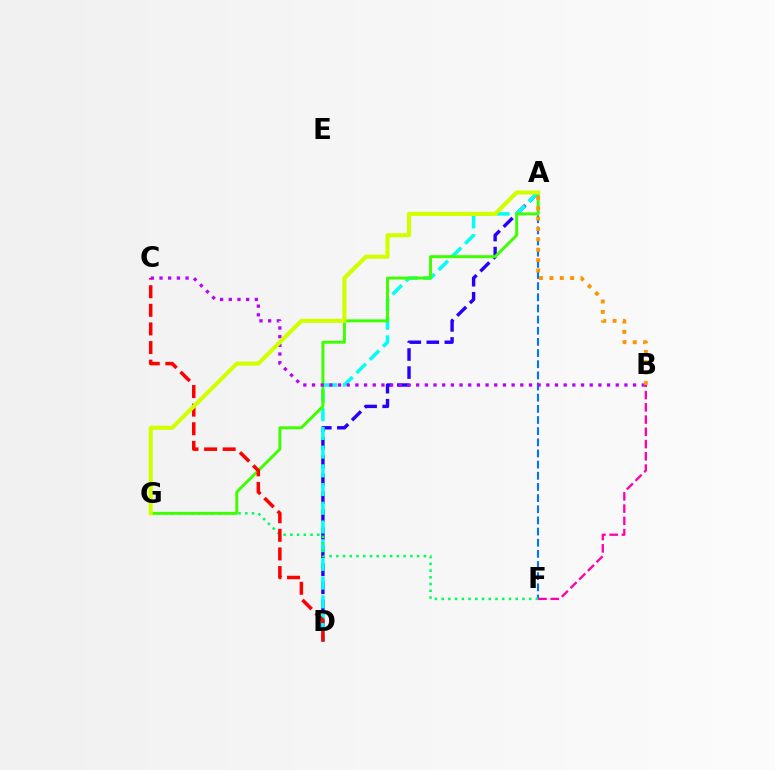{('A', 'D'): [{'color': '#2500ff', 'line_style': 'dashed', 'thickness': 2.45}, {'color': '#00fff6', 'line_style': 'dashed', 'thickness': 2.54}], ('A', 'F'): [{'color': '#0074ff', 'line_style': 'dashed', 'thickness': 1.52}], ('F', 'G'): [{'color': '#00ff5c', 'line_style': 'dotted', 'thickness': 1.83}], ('A', 'G'): [{'color': '#3dff00', 'line_style': 'solid', 'thickness': 2.11}, {'color': '#d1ff00', 'line_style': 'solid', 'thickness': 2.96}], ('C', 'D'): [{'color': '#ff0000', 'line_style': 'dashed', 'thickness': 2.53}], ('B', 'C'): [{'color': '#b900ff', 'line_style': 'dotted', 'thickness': 2.36}], ('B', 'F'): [{'color': '#ff00ac', 'line_style': 'dashed', 'thickness': 1.66}], ('A', 'B'): [{'color': '#ff9400', 'line_style': 'dotted', 'thickness': 2.82}]}